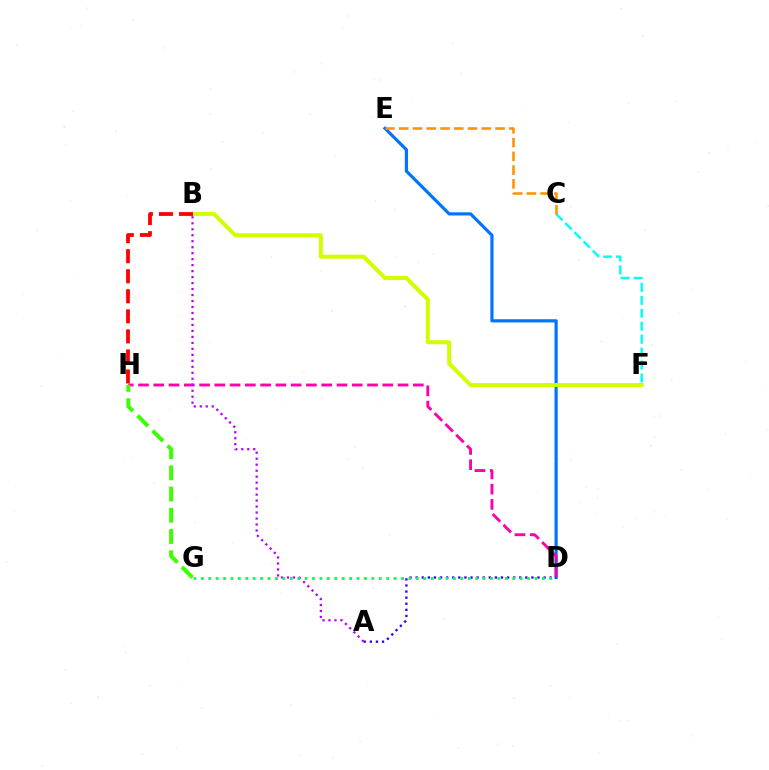{('D', 'E'): [{'color': '#0074ff', 'line_style': 'solid', 'thickness': 2.29}], ('D', 'H'): [{'color': '#ff00ac', 'line_style': 'dashed', 'thickness': 2.07}], ('C', 'F'): [{'color': '#00fff6', 'line_style': 'dashed', 'thickness': 1.76}], ('B', 'F'): [{'color': '#d1ff00', 'line_style': 'solid', 'thickness': 2.91}], ('B', 'H'): [{'color': '#ff0000', 'line_style': 'dashed', 'thickness': 2.72}], ('A', 'D'): [{'color': '#2500ff', 'line_style': 'dotted', 'thickness': 1.66}], ('A', 'B'): [{'color': '#b900ff', 'line_style': 'dotted', 'thickness': 1.62}], ('C', 'E'): [{'color': '#ff9400', 'line_style': 'dashed', 'thickness': 1.87}], ('D', 'G'): [{'color': '#00ff5c', 'line_style': 'dotted', 'thickness': 2.01}], ('G', 'H'): [{'color': '#3dff00', 'line_style': 'dashed', 'thickness': 2.88}]}